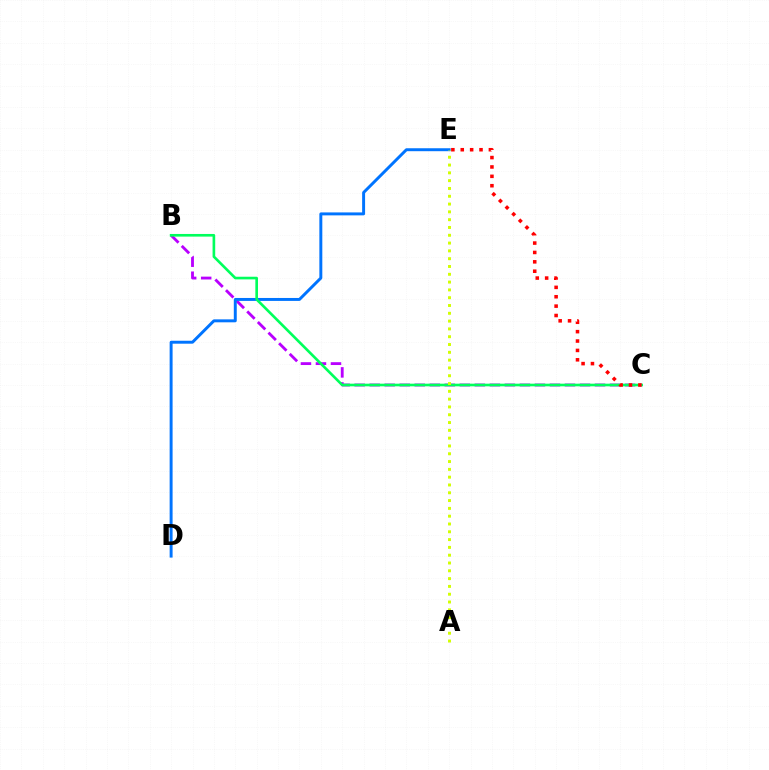{('B', 'C'): [{'color': '#b900ff', 'line_style': 'dashed', 'thickness': 2.04}, {'color': '#00ff5c', 'line_style': 'solid', 'thickness': 1.9}], ('D', 'E'): [{'color': '#0074ff', 'line_style': 'solid', 'thickness': 2.12}], ('C', 'E'): [{'color': '#ff0000', 'line_style': 'dotted', 'thickness': 2.55}], ('A', 'E'): [{'color': '#d1ff00', 'line_style': 'dotted', 'thickness': 2.12}]}